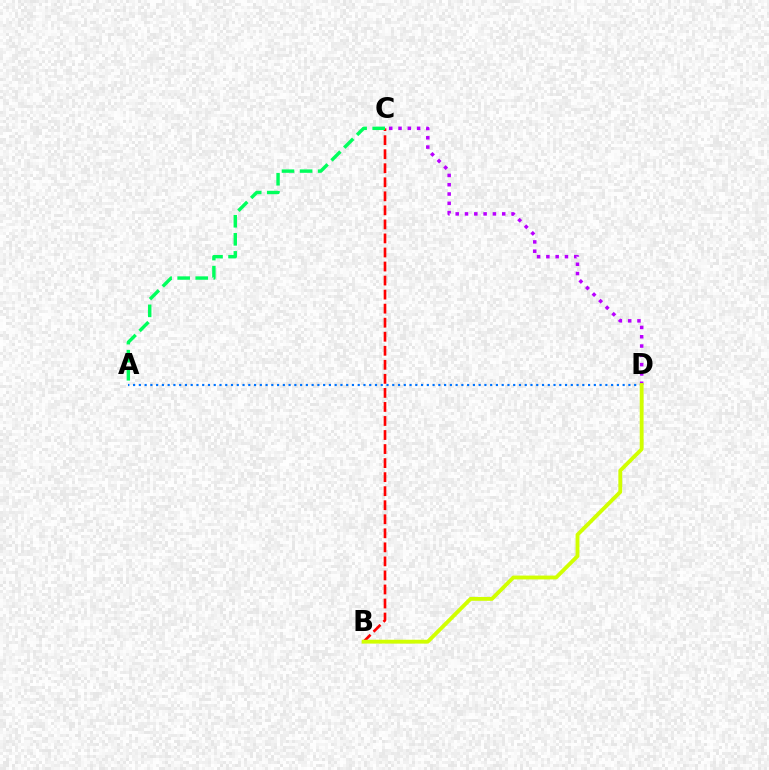{('A', 'D'): [{'color': '#0074ff', 'line_style': 'dotted', 'thickness': 1.56}], ('C', 'D'): [{'color': '#b900ff', 'line_style': 'dotted', 'thickness': 2.53}], ('B', 'C'): [{'color': '#ff0000', 'line_style': 'dashed', 'thickness': 1.91}], ('A', 'C'): [{'color': '#00ff5c', 'line_style': 'dashed', 'thickness': 2.45}], ('B', 'D'): [{'color': '#d1ff00', 'line_style': 'solid', 'thickness': 2.77}]}